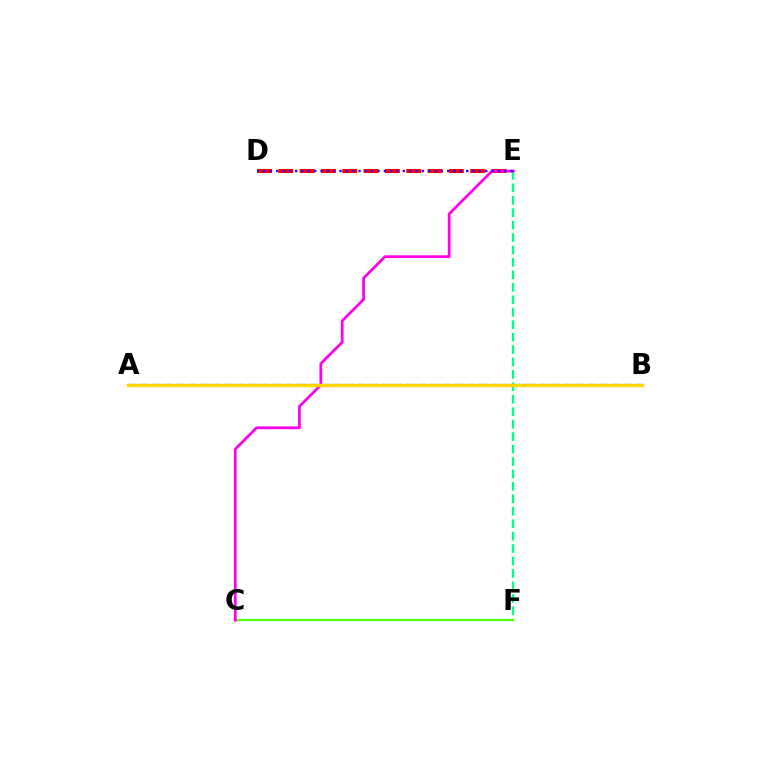{('E', 'F'): [{'color': '#00ff86', 'line_style': 'dashed', 'thickness': 1.69}], ('D', 'E'): [{'color': '#ff0000', 'line_style': 'dashed', 'thickness': 2.9}, {'color': '#3700ff', 'line_style': 'dotted', 'thickness': 1.72}], ('C', 'F'): [{'color': '#4fff00', 'line_style': 'solid', 'thickness': 1.61}], ('C', 'E'): [{'color': '#ff00ed', 'line_style': 'solid', 'thickness': 1.98}], ('A', 'B'): [{'color': '#009eff', 'line_style': 'dashed', 'thickness': 1.64}, {'color': '#ffd500', 'line_style': 'solid', 'thickness': 2.44}]}